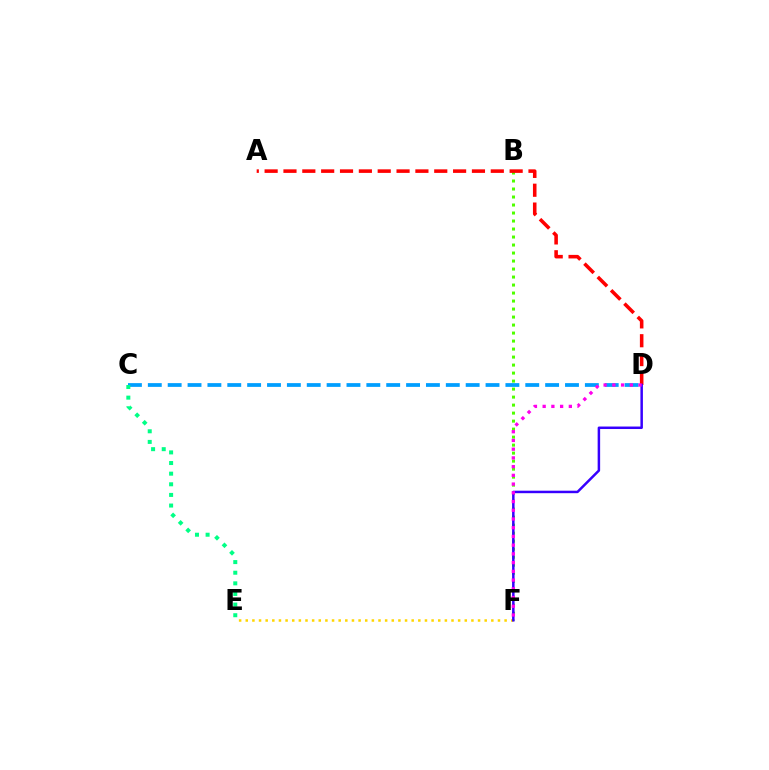{('B', 'F'): [{'color': '#4fff00', 'line_style': 'dotted', 'thickness': 2.17}], ('A', 'D'): [{'color': '#ff0000', 'line_style': 'dashed', 'thickness': 2.56}], ('E', 'F'): [{'color': '#ffd500', 'line_style': 'dotted', 'thickness': 1.8}], ('C', 'D'): [{'color': '#009eff', 'line_style': 'dashed', 'thickness': 2.7}], ('D', 'F'): [{'color': '#3700ff', 'line_style': 'solid', 'thickness': 1.79}, {'color': '#ff00ed', 'line_style': 'dotted', 'thickness': 2.37}], ('C', 'E'): [{'color': '#00ff86', 'line_style': 'dotted', 'thickness': 2.89}]}